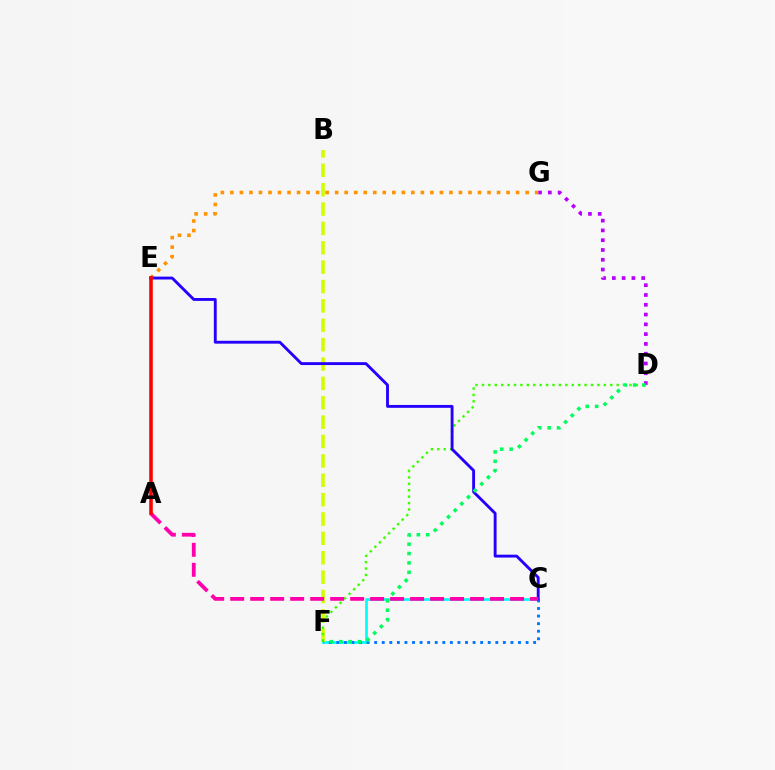{('C', 'F'): [{'color': '#00fff6', 'line_style': 'solid', 'thickness': 1.95}, {'color': '#0074ff', 'line_style': 'dotted', 'thickness': 2.06}], ('D', 'G'): [{'color': '#b900ff', 'line_style': 'dotted', 'thickness': 2.66}], ('B', 'F'): [{'color': '#d1ff00', 'line_style': 'dashed', 'thickness': 2.63}], ('E', 'G'): [{'color': '#ff9400', 'line_style': 'dotted', 'thickness': 2.59}], ('D', 'F'): [{'color': '#3dff00', 'line_style': 'dotted', 'thickness': 1.74}, {'color': '#00ff5c', 'line_style': 'dotted', 'thickness': 2.55}], ('C', 'E'): [{'color': '#2500ff', 'line_style': 'solid', 'thickness': 2.07}], ('A', 'C'): [{'color': '#ff00ac', 'line_style': 'dashed', 'thickness': 2.72}], ('A', 'E'): [{'color': '#ff0000', 'line_style': 'solid', 'thickness': 2.57}]}